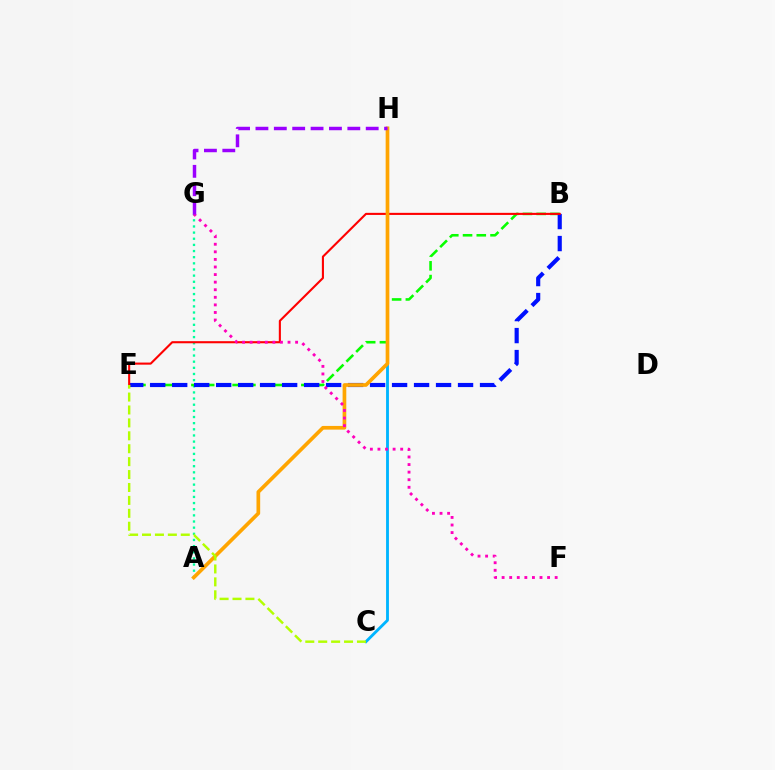{('A', 'G'): [{'color': '#00ff9d', 'line_style': 'dotted', 'thickness': 1.67}], ('B', 'E'): [{'color': '#08ff00', 'line_style': 'dashed', 'thickness': 1.87}, {'color': '#0010ff', 'line_style': 'dashed', 'thickness': 2.99}, {'color': '#ff0000', 'line_style': 'solid', 'thickness': 1.51}], ('C', 'H'): [{'color': '#00b5ff', 'line_style': 'solid', 'thickness': 2.05}], ('A', 'H'): [{'color': '#ffa500', 'line_style': 'solid', 'thickness': 2.65}], ('F', 'G'): [{'color': '#ff00bd', 'line_style': 'dotted', 'thickness': 2.06}], ('G', 'H'): [{'color': '#9b00ff', 'line_style': 'dashed', 'thickness': 2.5}], ('C', 'E'): [{'color': '#b3ff00', 'line_style': 'dashed', 'thickness': 1.75}]}